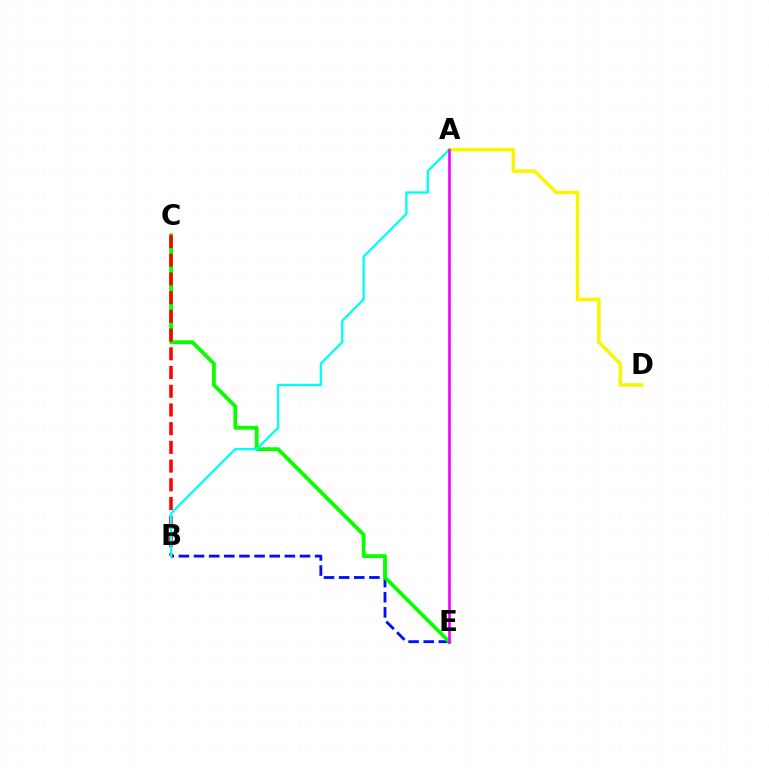{('B', 'E'): [{'color': '#0010ff', 'line_style': 'dashed', 'thickness': 2.06}], ('C', 'E'): [{'color': '#08ff00', 'line_style': 'solid', 'thickness': 2.75}], ('A', 'D'): [{'color': '#fcf500', 'line_style': 'solid', 'thickness': 2.54}], ('B', 'C'): [{'color': '#ff0000', 'line_style': 'dashed', 'thickness': 2.54}], ('A', 'B'): [{'color': '#00fff6', 'line_style': 'solid', 'thickness': 1.68}], ('A', 'E'): [{'color': '#ee00ff', 'line_style': 'solid', 'thickness': 1.9}]}